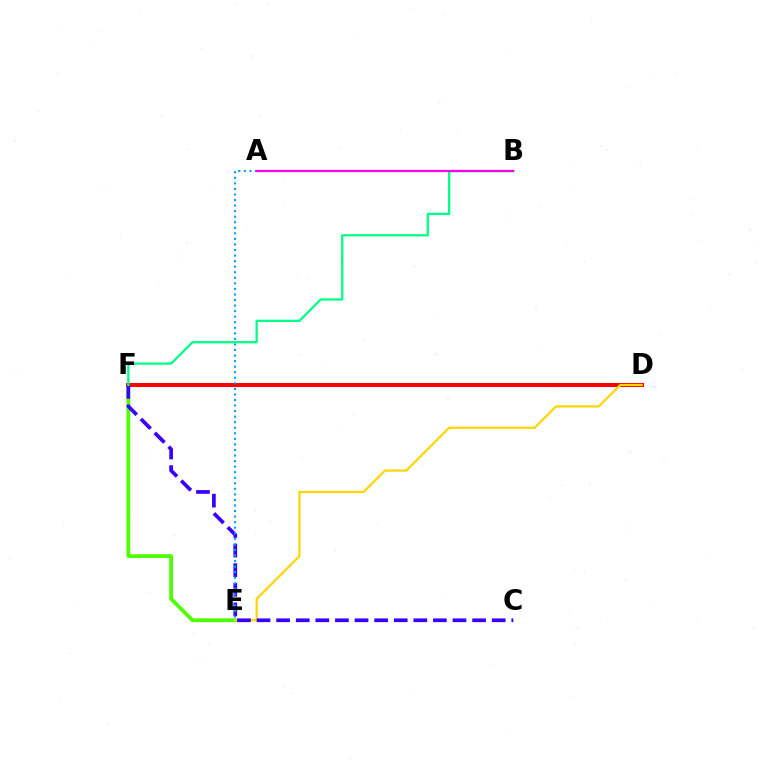{('E', 'F'): [{'color': '#4fff00', 'line_style': 'solid', 'thickness': 2.72}], ('D', 'F'): [{'color': '#ff0000', 'line_style': 'solid', 'thickness': 2.88}], ('D', 'E'): [{'color': '#ffd500', 'line_style': 'solid', 'thickness': 1.59}], ('C', 'F'): [{'color': '#3700ff', 'line_style': 'dashed', 'thickness': 2.66}], ('A', 'E'): [{'color': '#009eff', 'line_style': 'dotted', 'thickness': 1.51}], ('B', 'F'): [{'color': '#00ff86', 'line_style': 'solid', 'thickness': 1.64}], ('A', 'B'): [{'color': '#ff00ed', 'line_style': 'solid', 'thickness': 1.6}]}